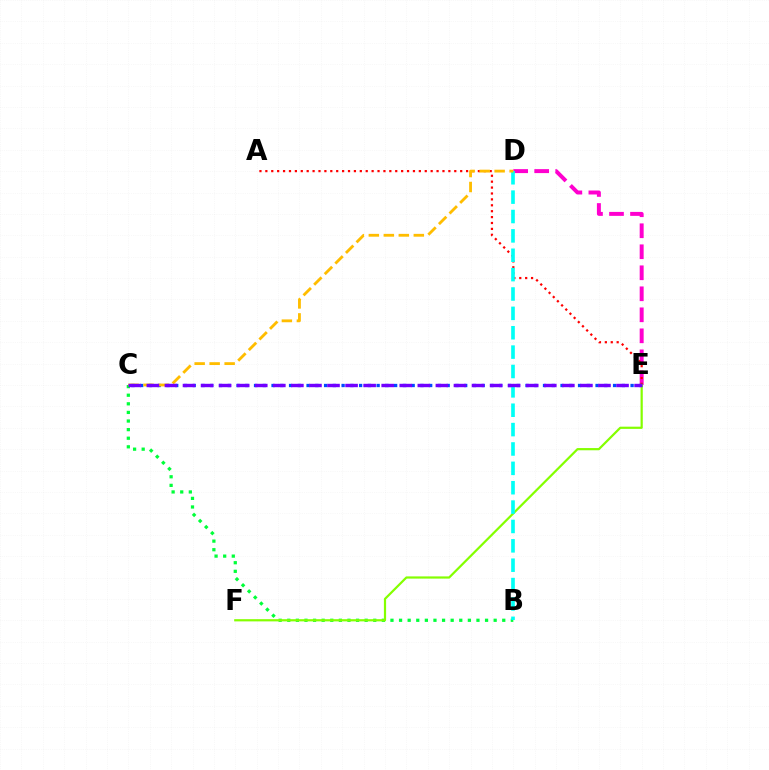{('D', 'E'): [{'color': '#ff00cf', 'line_style': 'dashed', 'thickness': 2.85}], ('A', 'E'): [{'color': '#ff0000', 'line_style': 'dotted', 'thickness': 1.6}], ('B', 'C'): [{'color': '#00ff39', 'line_style': 'dotted', 'thickness': 2.34}], ('C', 'E'): [{'color': '#004bff', 'line_style': 'dotted', 'thickness': 2.38}, {'color': '#7200ff', 'line_style': 'dashed', 'thickness': 2.45}], ('E', 'F'): [{'color': '#84ff00', 'line_style': 'solid', 'thickness': 1.59}], ('B', 'D'): [{'color': '#00fff6', 'line_style': 'dashed', 'thickness': 2.63}], ('C', 'D'): [{'color': '#ffbd00', 'line_style': 'dashed', 'thickness': 2.04}]}